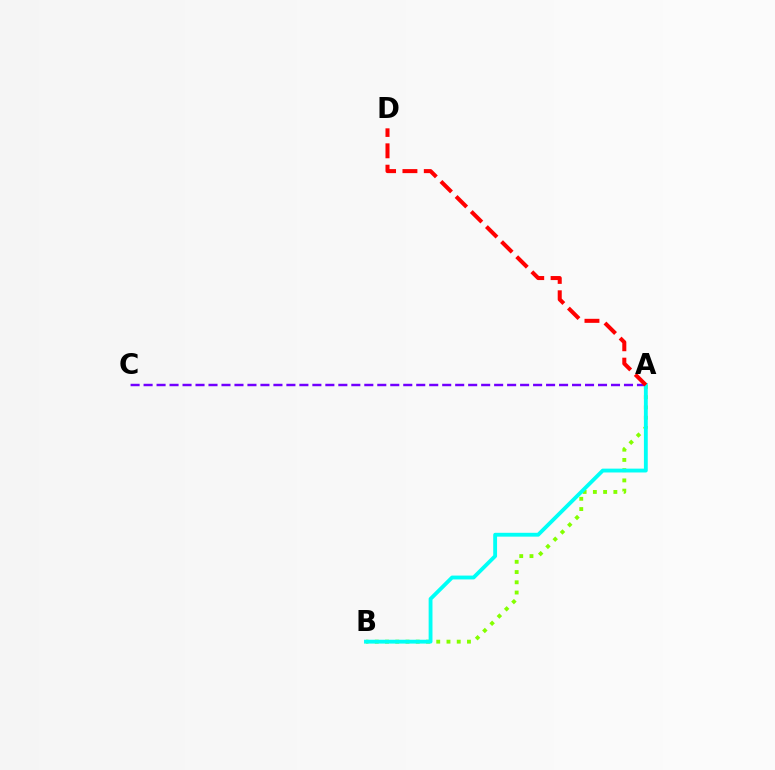{('A', 'B'): [{'color': '#84ff00', 'line_style': 'dotted', 'thickness': 2.78}, {'color': '#00fff6', 'line_style': 'solid', 'thickness': 2.76}], ('A', 'C'): [{'color': '#7200ff', 'line_style': 'dashed', 'thickness': 1.76}], ('A', 'D'): [{'color': '#ff0000', 'line_style': 'dashed', 'thickness': 2.9}]}